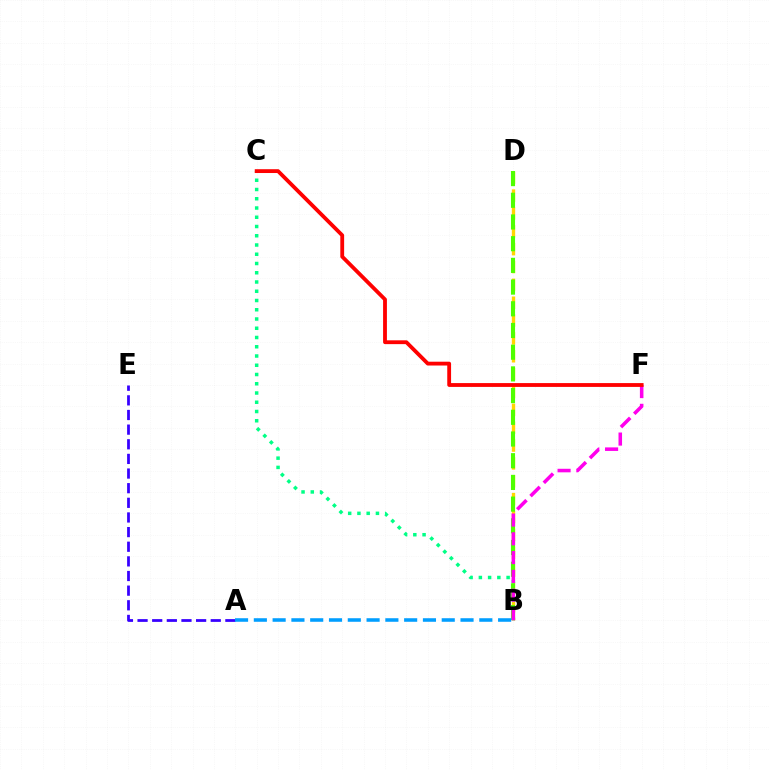{('B', 'D'): [{'color': '#ffd500', 'line_style': 'dashed', 'thickness': 2.43}, {'color': '#4fff00', 'line_style': 'dashed', 'thickness': 2.95}], ('A', 'E'): [{'color': '#3700ff', 'line_style': 'dashed', 'thickness': 1.99}], ('B', 'C'): [{'color': '#00ff86', 'line_style': 'dotted', 'thickness': 2.51}], ('B', 'F'): [{'color': '#ff00ed', 'line_style': 'dashed', 'thickness': 2.55}], ('A', 'B'): [{'color': '#009eff', 'line_style': 'dashed', 'thickness': 2.55}], ('C', 'F'): [{'color': '#ff0000', 'line_style': 'solid', 'thickness': 2.75}]}